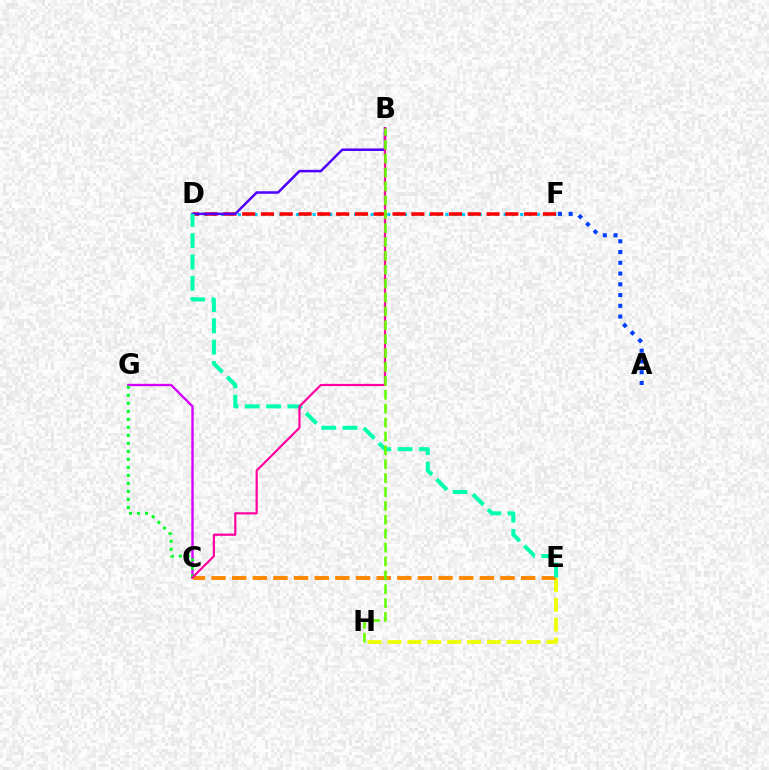{('D', 'F'): [{'color': '#00c7ff', 'line_style': 'dotted', 'thickness': 2.26}, {'color': '#ff0000', 'line_style': 'dashed', 'thickness': 2.55}], ('E', 'H'): [{'color': '#eeff00', 'line_style': 'dashed', 'thickness': 2.7}], ('C', 'G'): [{'color': '#d600ff', 'line_style': 'solid', 'thickness': 1.7}, {'color': '#00ff27', 'line_style': 'dotted', 'thickness': 2.18}], ('B', 'D'): [{'color': '#4f00ff', 'line_style': 'solid', 'thickness': 1.81}], ('A', 'F'): [{'color': '#003fff', 'line_style': 'dotted', 'thickness': 2.92}], ('C', 'E'): [{'color': '#ff8800', 'line_style': 'dashed', 'thickness': 2.8}], ('D', 'E'): [{'color': '#00ffaf', 'line_style': 'dashed', 'thickness': 2.89}], ('B', 'C'): [{'color': '#ff00a0', 'line_style': 'solid', 'thickness': 1.58}], ('B', 'H'): [{'color': '#66ff00', 'line_style': 'dashed', 'thickness': 1.89}]}